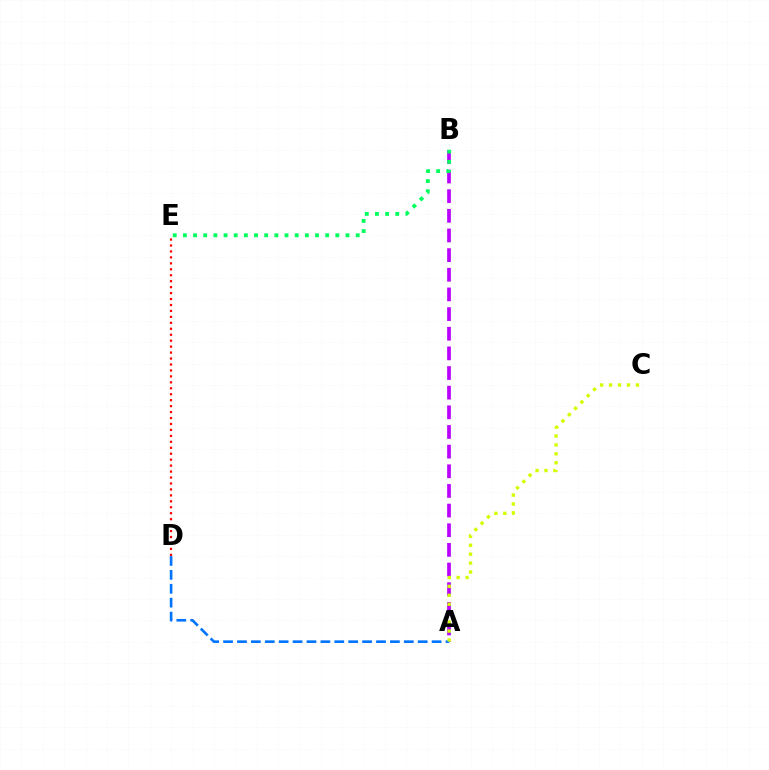{('A', 'B'): [{'color': '#b900ff', 'line_style': 'dashed', 'thickness': 2.67}], ('A', 'D'): [{'color': '#0074ff', 'line_style': 'dashed', 'thickness': 1.89}], ('A', 'C'): [{'color': '#d1ff00', 'line_style': 'dotted', 'thickness': 2.43}], ('B', 'E'): [{'color': '#00ff5c', 'line_style': 'dotted', 'thickness': 2.76}], ('D', 'E'): [{'color': '#ff0000', 'line_style': 'dotted', 'thickness': 1.62}]}